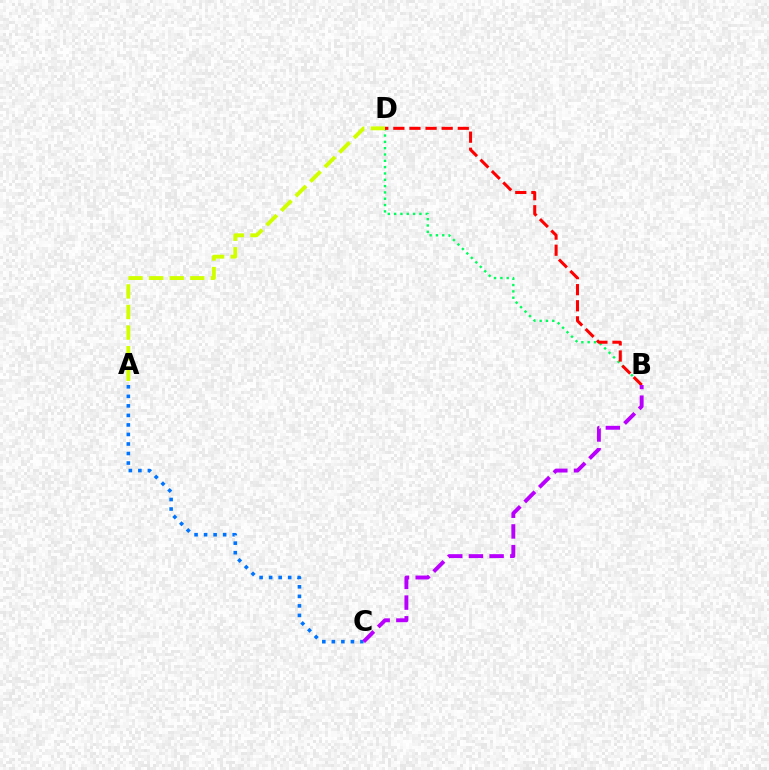{('B', 'D'): [{'color': '#00ff5c', 'line_style': 'dotted', 'thickness': 1.72}, {'color': '#ff0000', 'line_style': 'dashed', 'thickness': 2.19}], ('A', 'C'): [{'color': '#0074ff', 'line_style': 'dotted', 'thickness': 2.59}], ('B', 'C'): [{'color': '#b900ff', 'line_style': 'dashed', 'thickness': 2.81}], ('A', 'D'): [{'color': '#d1ff00', 'line_style': 'dashed', 'thickness': 2.8}]}